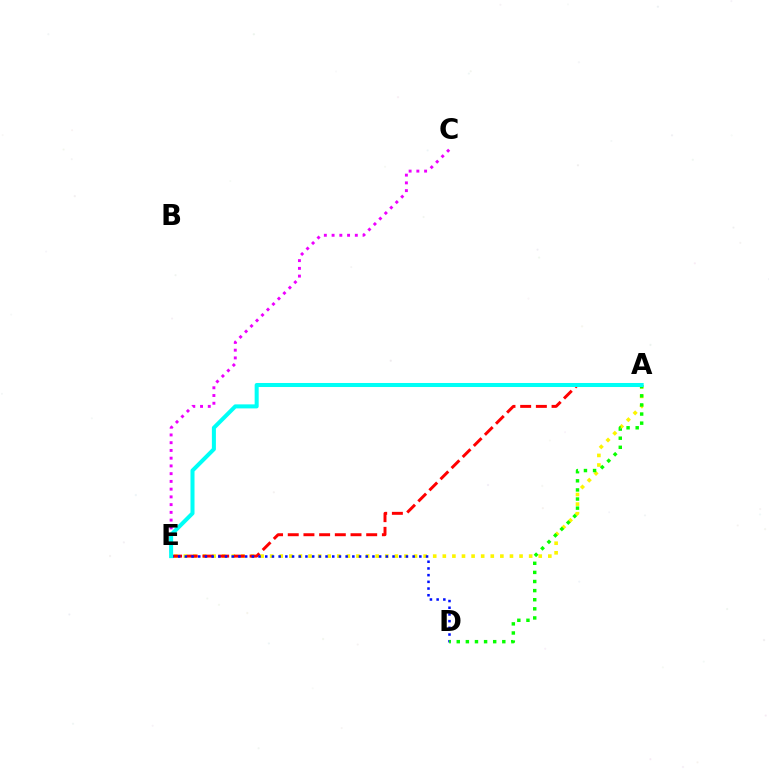{('C', 'E'): [{'color': '#ee00ff', 'line_style': 'dotted', 'thickness': 2.1}], ('A', 'E'): [{'color': '#fcf500', 'line_style': 'dotted', 'thickness': 2.61}, {'color': '#ff0000', 'line_style': 'dashed', 'thickness': 2.13}, {'color': '#00fff6', 'line_style': 'solid', 'thickness': 2.9}], ('D', 'E'): [{'color': '#0010ff', 'line_style': 'dotted', 'thickness': 1.82}], ('A', 'D'): [{'color': '#08ff00', 'line_style': 'dotted', 'thickness': 2.47}]}